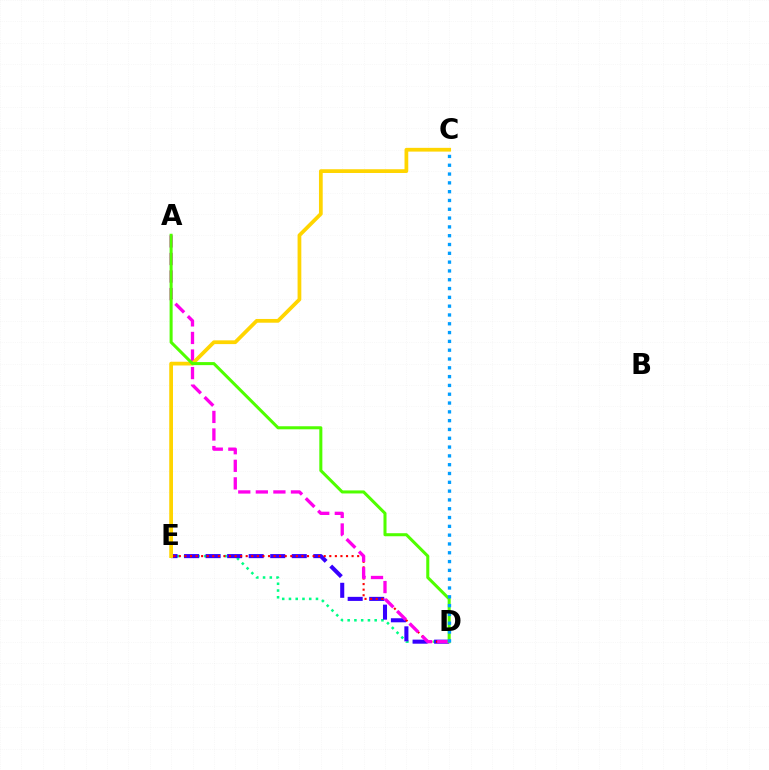{('D', 'E'): [{'color': '#00ff86', 'line_style': 'dotted', 'thickness': 1.84}, {'color': '#3700ff', 'line_style': 'dashed', 'thickness': 2.93}, {'color': '#ff0000', 'line_style': 'dotted', 'thickness': 1.51}], ('A', 'D'): [{'color': '#ff00ed', 'line_style': 'dashed', 'thickness': 2.39}, {'color': '#4fff00', 'line_style': 'solid', 'thickness': 2.19}], ('C', 'E'): [{'color': '#ffd500', 'line_style': 'solid', 'thickness': 2.7}], ('C', 'D'): [{'color': '#009eff', 'line_style': 'dotted', 'thickness': 2.39}]}